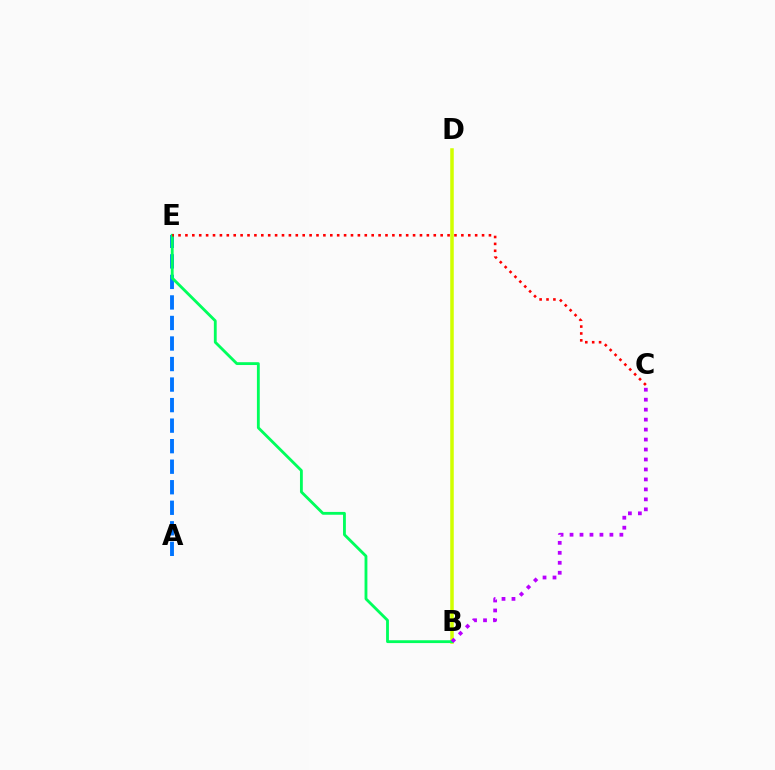{('A', 'E'): [{'color': '#0074ff', 'line_style': 'dashed', 'thickness': 2.79}], ('B', 'D'): [{'color': '#d1ff00', 'line_style': 'solid', 'thickness': 2.54}], ('B', 'E'): [{'color': '#00ff5c', 'line_style': 'solid', 'thickness': 2.04}], ('B', 'C'): [{'color': '#b900ff', 'line_style': 'dotted', 'thickness': 2.71}], ('C', 'E'): [{'color': '#ff0000', 'line_style': 'dotted', 'thickness': 1.87}]}